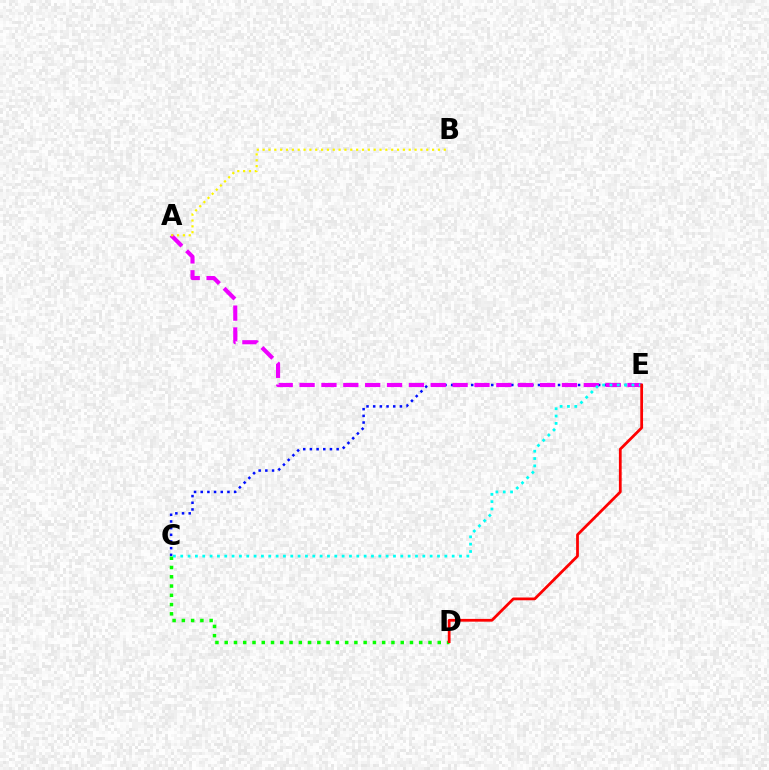{('C', 'E'): [{'color': '#0010ff', 'line_style': 'dotted', 'thickness': 1.81}, {'color': '#00fff6', 'line_style': 'dotted', 'thickness': 1.99}], ('A', 'E'): [{'color': '#ee00ff', 'line_style': 'dashed', 'thickness': 2.97}], ('A', 'B'): [{'color': '#fcf500', 'line_style': 'dotted', 'thickness': 1.59}], ('C', 'D'): [{'color': '#08ff00', 'line_style': 'dotted', 'thickness': 2.52}], ('D', 'E'): [{'color': '#ff0000', 'line_style': 'solid', 'thickness': 1.99}]}